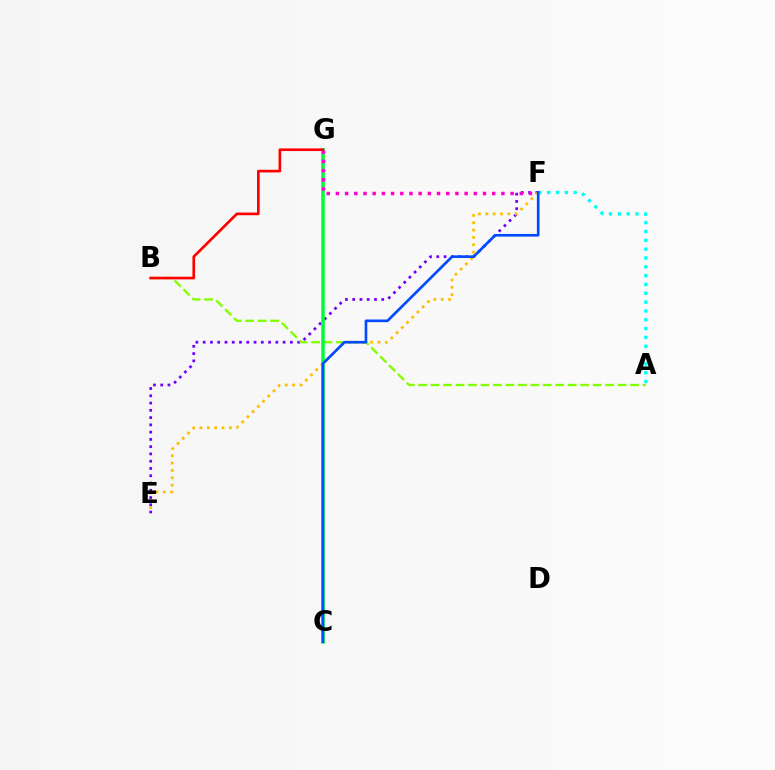{('E', 'F'): [{'color': '#7200ff', 'line_style': 'dotted', 'thickness': 1.97}, {'color': '#ffbd00', 'line_style': 'dotted', 'thickness': 2.0}], ('A', 'B'): [{'color': '#84ff00', 'line_style': 'dashed', 'thickness': 1.69}], ('A', 'F'): [{'color': '#00fff6', 'line_style': 'dotted', 'thickness': 2.4}], ('C', 'G'): [{'color': '#00ff39', 'line_style': 'solid', 'thickness': 2.57}], ('B', 'G'): [{'color': '#ff0000', 'line_style': 'solid', 'thickness': 1.91}], ('F', 'G'): [{'color': '#ff00cf', 'line_style': 'dotted', 'thickness': 2.5}], ('C', 'F'): [{'color': '#004bff', 'line_style': 'solid', 'thickness': 1.91}]}